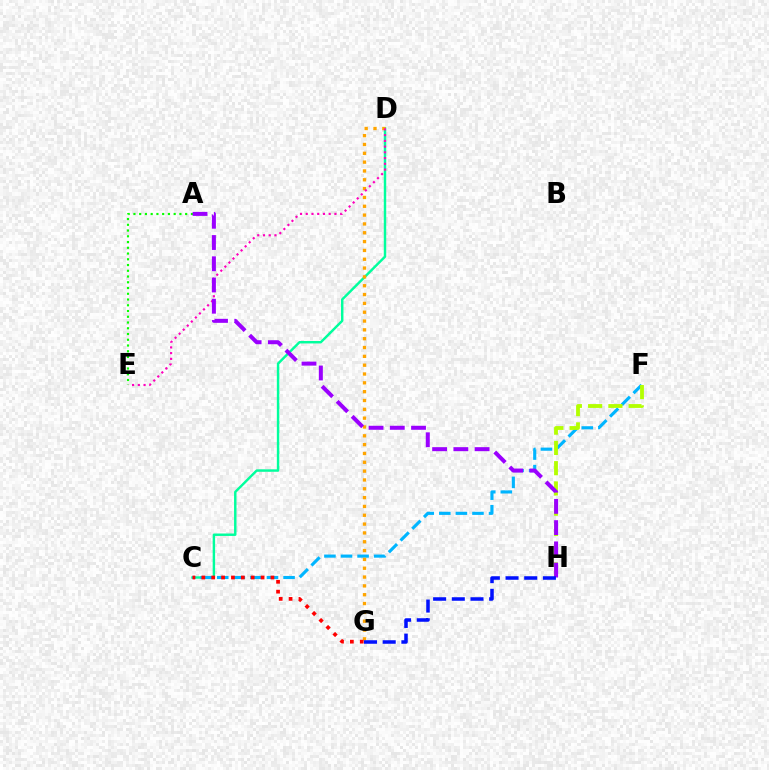{('A', 'E'): [{'color': '#08ff00', 'line_style': 'dotted', 'thickness': 1.56}], ('C', 'D'): [{'color': '#00ff9d', 'line_style': 'solid', 'thickness': 1.75}], ('C', 'F'): [{'color': '#00b5ff', 'line_style': 'dashed', 'thickness': 2.25}], ('F', 'H'): [{'color': '#b3ff00', 'line_style': 'dashed', 'thickness': 2.75}], ('D', 'G'): [{'color': '#ffa500', 'line_style': 'dotted', 'thickness': 2.4}], ('D', 'E'): [{'color': '#ff00bd', 'line_style': 'dotted', 'thickness': 1.56}], ('C', 'G'): [{'color': '#ff0000', 'line_style': 'dotted', 'thickness': 2.68}], ('A', 'H'): [{'color': '#9b00ff', 'line_style': 'dashed', 'thickness': 2.88}], ('G', 'H'): [{'color': '#0010ff', 'line_style': 'dashed', 'thickness': 2.54}]}